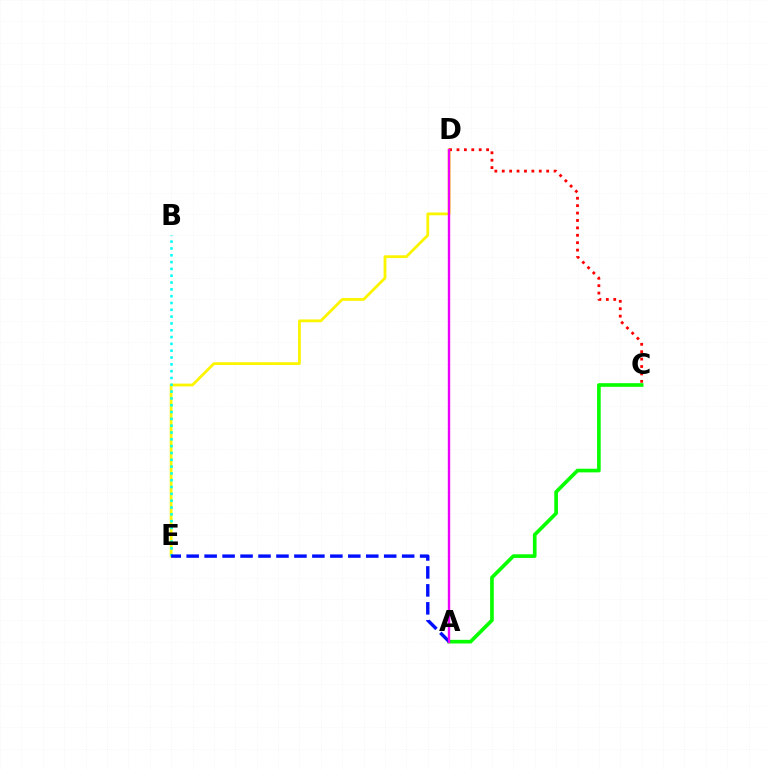{('A', 'C'): [{'color': '#08ff00', 'line_style': 'solid', 'thickness': 2.63}], ('D', 'E'): [{'color': '#fcf500', 'line_style': 'solid', 'thickness': 2.01}], ('B', 'E'): [{'color': '#00fff6', 'line_style': 'dotted', 'thickness': 1.85}], ('C', 'D'): [{'color': '#ff0000', 'line_style': 'dotted', 'thickness': 2.01}], ('A', 'E'): [{'color': '#0010ff', 'line_style': 'dashed', 'thickness': 2.44}], ('A', 'D'): [{'color': '#ee00ff', 'line_style': 'solid', 'thickness': 1.72}]}